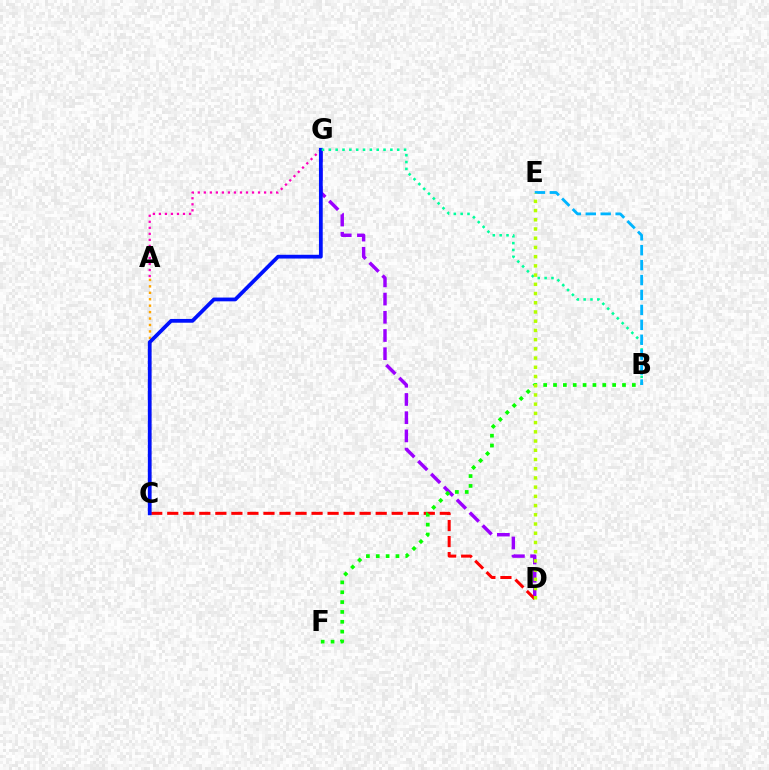{('D', 'G'): [{'color': '#9b00ff', 'line_style': 'dashed', 'thickness': 2.47}], ('A', 'G'): [{'color': '#ff00bd', 'line_style': 'dotted', 'thickness': 1.64}], ('A', 'C'): [{'color': '#ffa500', 'line_style': 'dotted', 'thickness': 1.75}], ('C', 'D'): [{'color': '#ff0000', 'line_style': 'dashed', 'thickness': 2.18}], ('C', 'G'): [{'color': '#0010ff', 'line_style': 'solid', 'thickness': 2.71}], ('B', 'G'): [{'color': '#00ff9d', 'line_style': 'dotted', 'thickness': 1.86}], ('B', 'F'): [{'color': '#08ff00', 'line_style': 'dotted', 'thickness': 2.68}], ('B', 'E'): [{'color': '#00b5ff', 'line_style': 'dashed', 'thickness': 2.03}], ('D', 'E'): [{'color': '#b3ff00', 'line_style': 'dotted', 'thickness': 2.5}]}